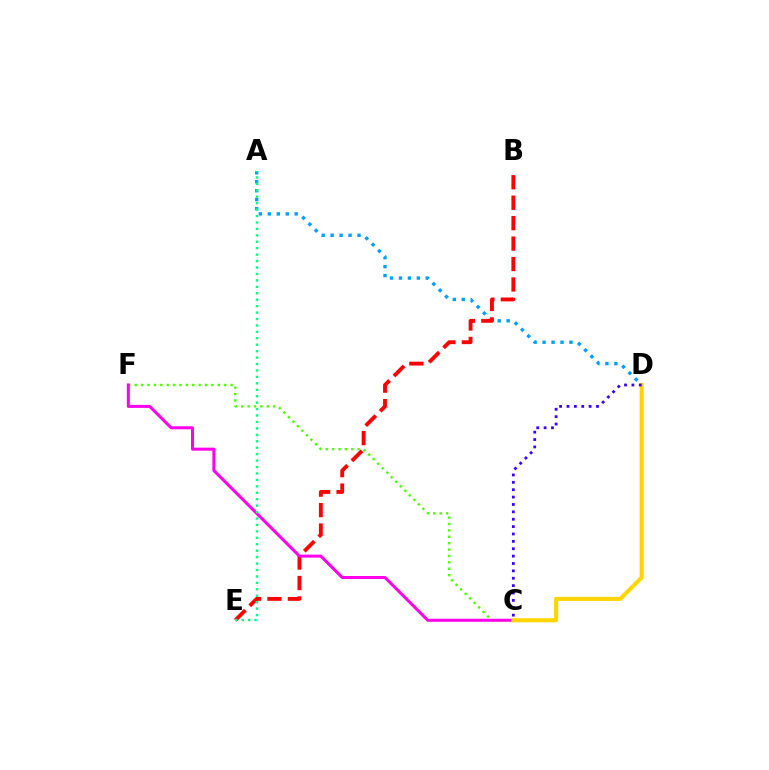{('A', 'D'): [{'color': '#009eff', 'line_style': 'dotted', 'thickness': 2.43}], ('B', 'E'): [{'color': '#ff0000', 'line_style': 'dashed', 'thickness': 2.78}], ('C', 'F'): [{'color': '#4fff00', 'line_style': 'dotted', 'thickness': 1.74}, {'color': '#ff00ed', 'line_style': 'solid', 'thickness': 2.17}], ('A', 'E'): [{'color': '#00ff86', 'line_style': 'dotted', 'thickness': 1.75}], ('C', 'D'): [{'color': '#ffd500', 'line_style': 'solid', 'thickness': 2.94}, {'color': '#3700ff', 'line_style': 'dotted', 'thickness': 2.0}]}